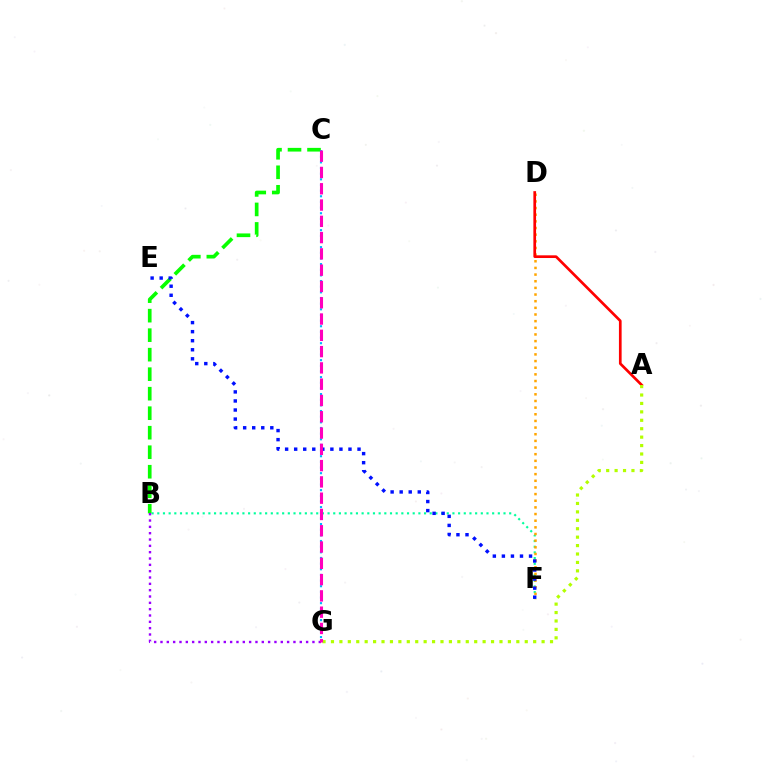{('B', 'F'): [{'color': '#00ff9d', 'line_style': 'dotted', 'thickness': 1.54}], ('D', 'F'): [{'color': '#ffa500', 'line_style': 'dotted', 'thickness': 1.81}], ('A', 'D'): [{'color': '#ff0000', 'line_style': 'solid', 'thickness': 1.94}], ('A', 'G'): [{'color': '#b3ff00', 'line_style': 'dotted', 'thickness': 2.29}], ('B', 'C'): [{'color': '#08ff00', 'line_style': 'dashed', 'thickness': 2.65}], ('E', 'F'): [{'color': '#0010ff', 'line_style': 'dotted', 'thickness': 2.46}], ('B', 'G'): [{'color': '#9b00ff', 'line_style': 'dotted', 'thickness': 1.72}], ('C', 'G'): [{'color': '#00b5ff', 'line_style': 'dotted', 'thickness': 1.54}, {'color': '#ff00bd', 'line_style': 'dashed', 'thickness': 2.21}]}